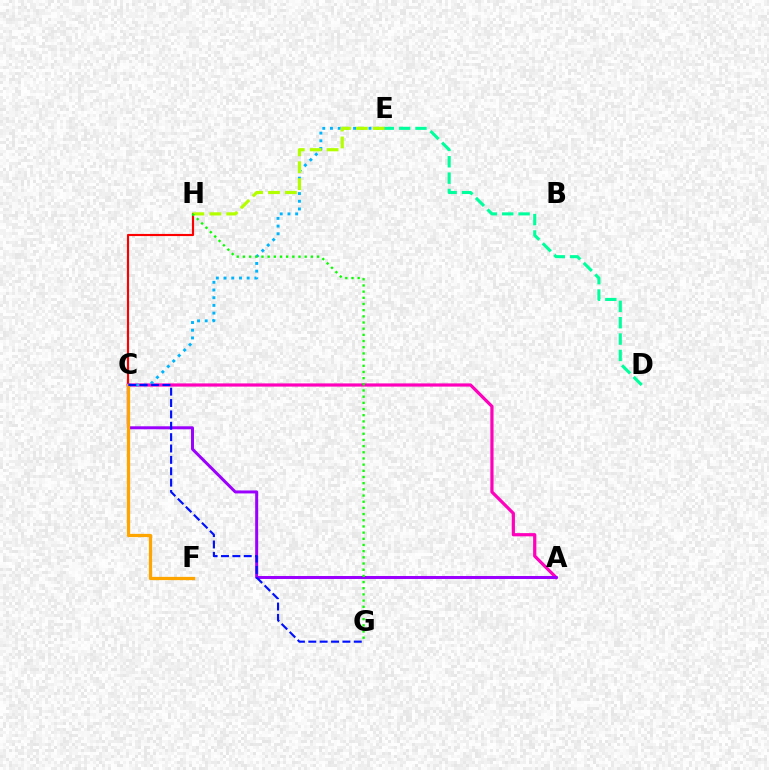{('A', 'C'): [{'color': '#ff00bd', 'line_style': 'solid', 'thickness': 2.3}, {'color': '#9b00ff', 'line_style': 'solid', 'thickness': 2.14}], ('C', 'E'): [{'color': '#00b5ff', 'line_style': 'dotted', 'thickness': 2.09}], ('C', 'H'): [{'color': '#ff0000', 'line_style': 'solid', 'thickness': 1.55}], ('E', 'H'): [{'color': '#b3ff00', 'line_style': 'dashed', 'thickness': 2.3}], ('C', 'F'): [{'color': '#ffa500', 'line_style': 'solid', 'thickness': 2.34}], ('D', 'E'): [{'color': '#00ff9d', 'line_style': 'dashed', 'thickness': 2.22}], ('G', 'H'): [{'color': '#08ff00', 'line_style': 'dotted', 'thickness': 1.68}], ('C', 'G'): [{'color': '#0010ff', 'line_style': 'dashed', 'thickness': 1.54}]}